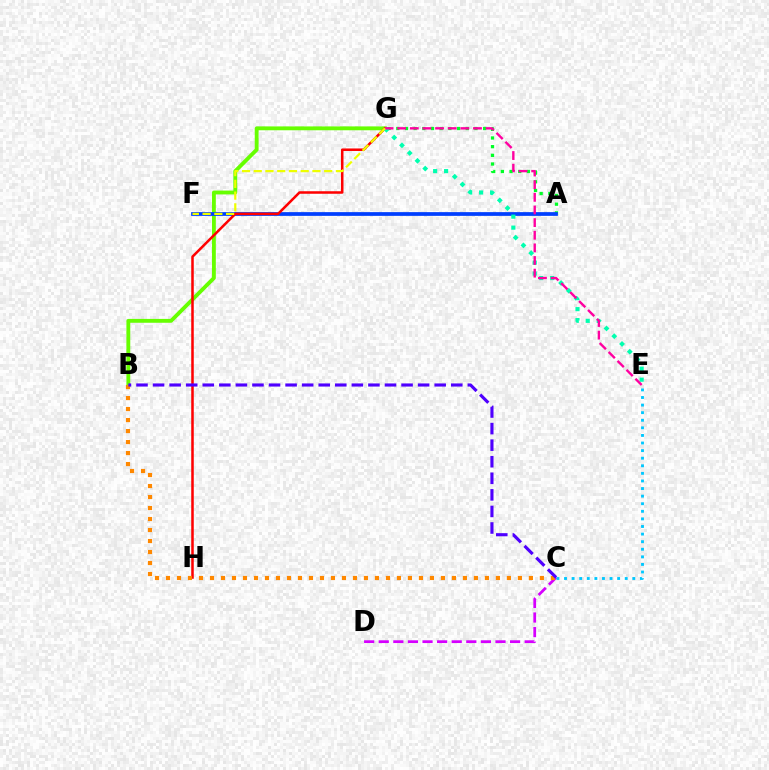{('B', 'G'): [{'color': '#66ff00', 'line_style': 'solid', 'thickness': 2.78}], ('A', 'G'): [{'color': '#00ff27', 'line_style': 'dotted', 'thickness': 2.36}], ('A', 'F'): [{'color': '#003fff', 'line_style': 'solid', 'thickness': 2.69}], ('G', 'H'): [{'color': '#ff0000', 'line_style': 'solid', 'thickness': 1.82}], ('C', 'D'): [{'color': '#d600ff', 'line_style': 'dashed', 'thickness': 1.98}], ('C', 'E'): [{'color': '#00c7ff', 'line_style': 'dotted', 'thickness': 2.06}], ('B', 'C'): [{'color': '#ff8800', 'line_style': 'dotted', 'thickness': 2.99}, {'color': '#4f00ff', 'line_style': 'dashed', 'thickness': 2.25}], ('E', 'G'): [{'color': '#00ffaf', 'line_style': 'dotted', 'thickness': 2.98}, {'color': '#ff00a0', 'line_style': 'dashed', 'thickness': 1.72}], ('F', 'G'): [{'color': '#eeff00', 'line_style': 'dashed', 'thickness': 1.59}]}